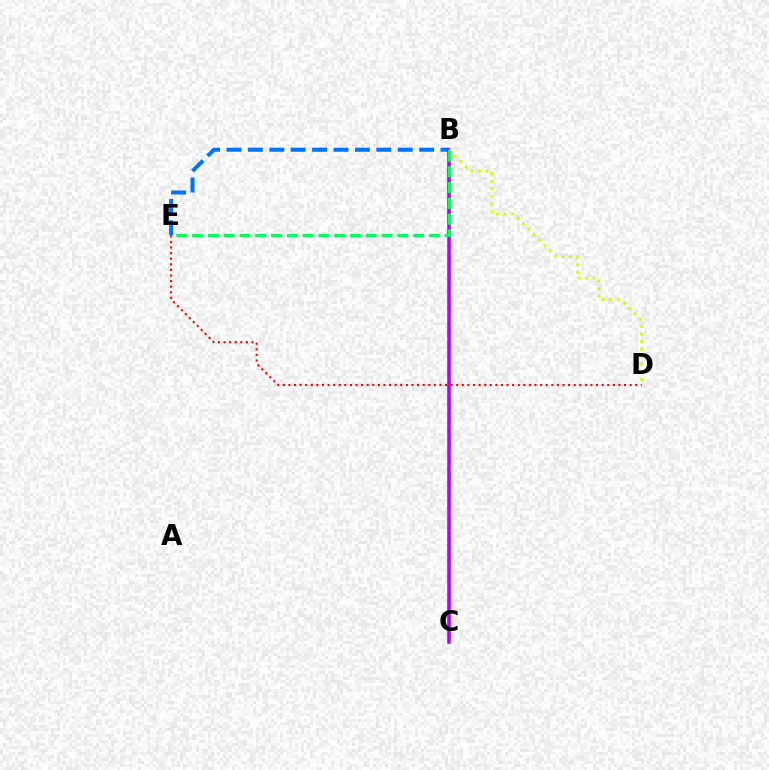{('B', 'E'): [{'color': '#0074ff', 'line_style': 'dashed', 'thickness': 2.91}, {'color': '#00ff5c', 'line_style': 'dashed', 'thickness': 2.14}], ('B', 'C'): [{'color': '#b900ff', 'line_style': 'solid', 'thickness': 2.59}], ('B', 'D'): [{'color': '#d1ff00', 'line_style': 'dotted', 'thickness': 2.05}], ('D', 'E'): [{'color': '#ff0000', 'line_style': 'dotted', 'thickness': 1.52}]}